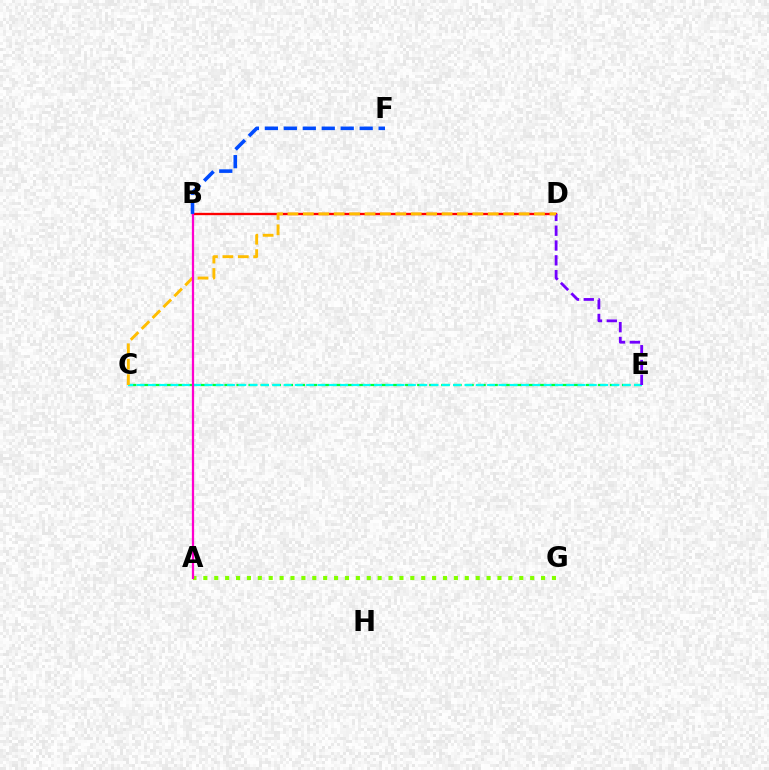{('C', 'E'): [{'color': '#00ff39', 'line_style': 'dashed', 'thickness': 1.64}, {'color': '#00fff6', 'line_style': 'dashed', 'thickness': 1.54}], ('B', 'D'): [{'color': '#ff0000', 'line_style': 'solid', 'thickness': 1.69}], ('A', 'G'): [{'color': '#84ff00', 'line_style': 'dotted', 'thickness': 2.96}], ('D', 'E'): [{'color': '#7200ff', 'line_style': 'dashed', 'thickness': 2.01}], ('C', 'D'): [{'color': '#ffbd00', 'line_style': 'dashed', 'thickness': 2.09}], ('A', 'B'): [{'color': '#ff00cf', 'line_style': 'solid', 'thickness': 1.63}], ('B', 'F'): [{'color': '#004bff', 'line_style': 'dashed', 'thickness': 2.58}]}